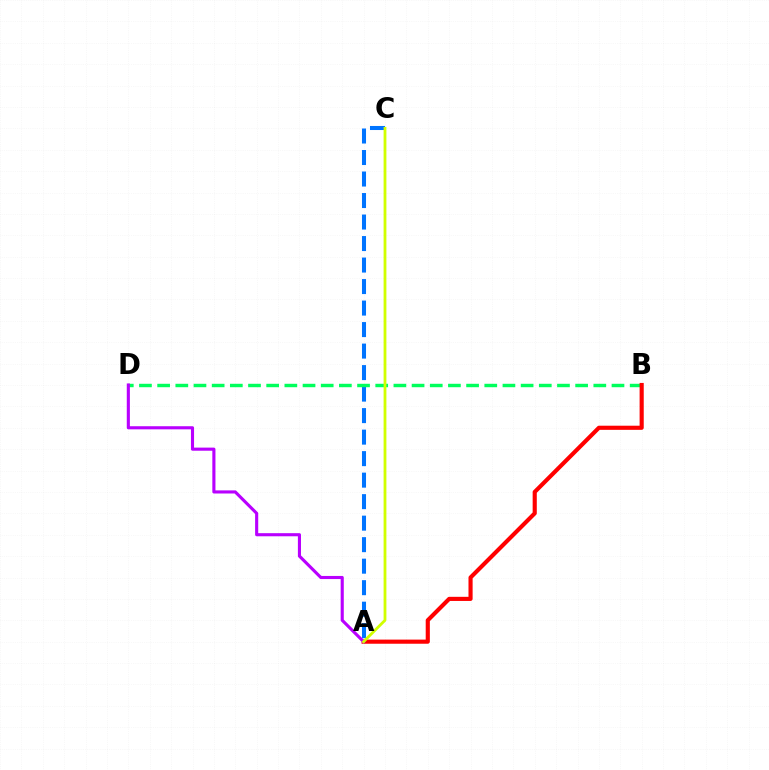{('A', 'C'): [{'color': '#0074ff', 'line_style': 'dashed', 'thickness': 2.92}, {'color': '#d1ff00', 'line_style': 'solid', 'thickness': 2.02}], ('B', 'D'): [{'color': '#00ff5c', 'line_style': 'dashed', 'thickness': 2.47}], ('A', 'B'): [{'color': '#ff0000', 'line_style': 'solid', 'thickness': 2.98}], ('A', 'D'): [{'color': '#b900ff', 'line_style': 'solid', 'thickness': 2.24}]}